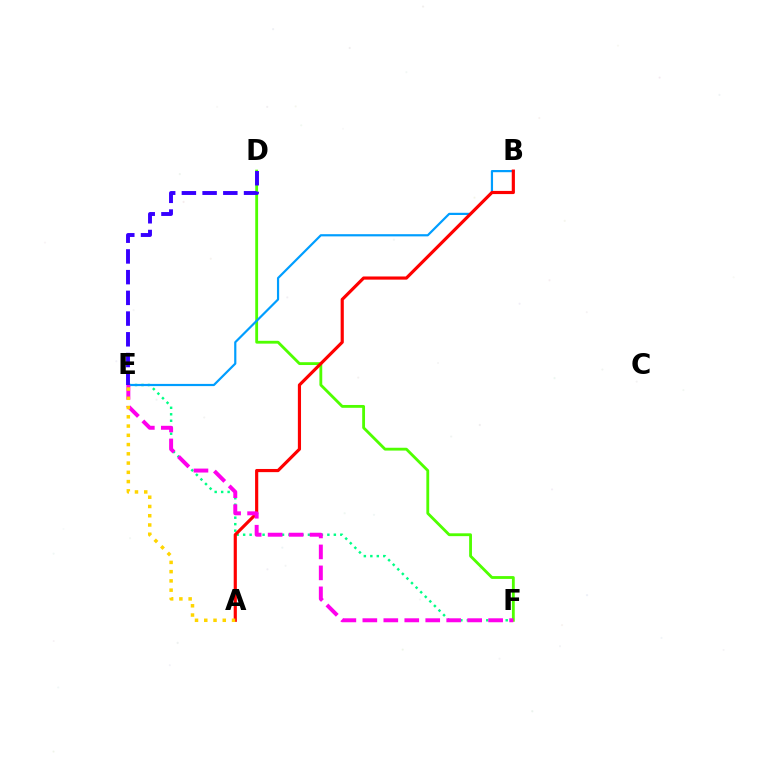{('E', 'F'): [{'color': '#00ff86', 'line_style': 'dotted', 'thickness': 1.76}, {'color': '#ff00ed', 'line_style': 'dashed', 'thickness': 2.85}], ('D', 'F'): [{'color': '#4fff00', 'line_style': 'solid', 'thickness': 2.04}], ('B', 'E'): [{'color': '#009eff', 'line_style': 'solid', 'thickness': 1.58}], ('A', 'B'): [{'color': '#ff0000', 'line_style': 'solid', 'thickness': 2.28}], ('D', 'E'): [{'color': '#3700ff', 'line_style': 'dashed', 'thickness': 2.81}], ('A', 'E'): [{'color': '#ffd500', 'line_style': 'dotted', 'thickness': 2.51}]}